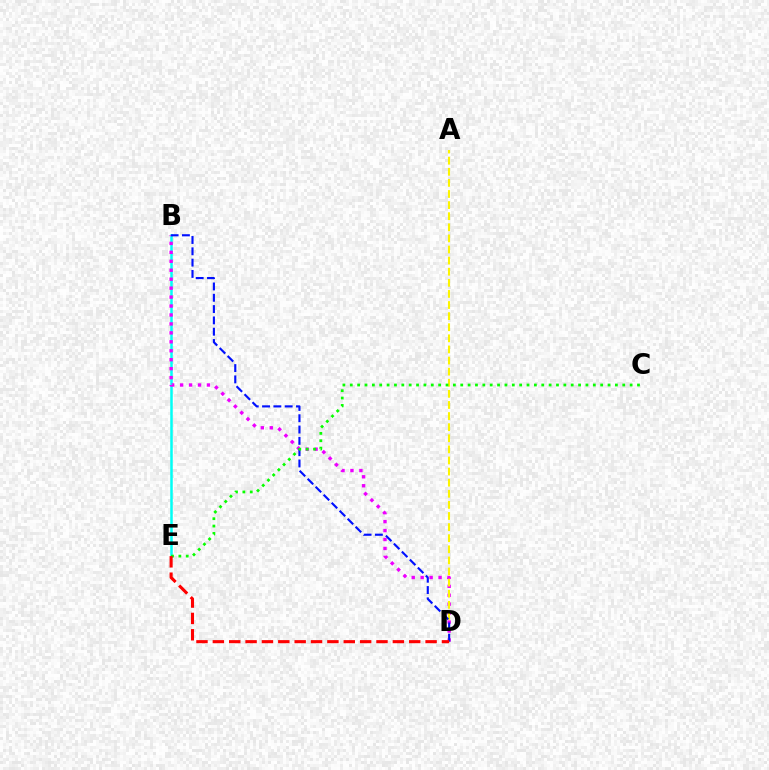{('B', 'E'): [{'color': '#00fff6', 'line_style': 'solid', 'thickness': 1.8}], ('B', 'D'): [{'color': '#ee00ff', 'line_style': 'dotted', 'thickness': 2.43}, {'color': '#0010ff', 'line_style': 'dashed', 'thickness': 1.54}], ('A', 'D'): [{'color': '#fcf500', 'line_style': 'dashed', 'thickness': 1.51}], ('C', 'E'): [{'color': '#08ff00', 'line_style': 'dotted', 'thickness': 2.0}], ('D', 'E'): [{'color': '#ff0000', 'line_style': 'dashed', 'thickness': 2.22}]}